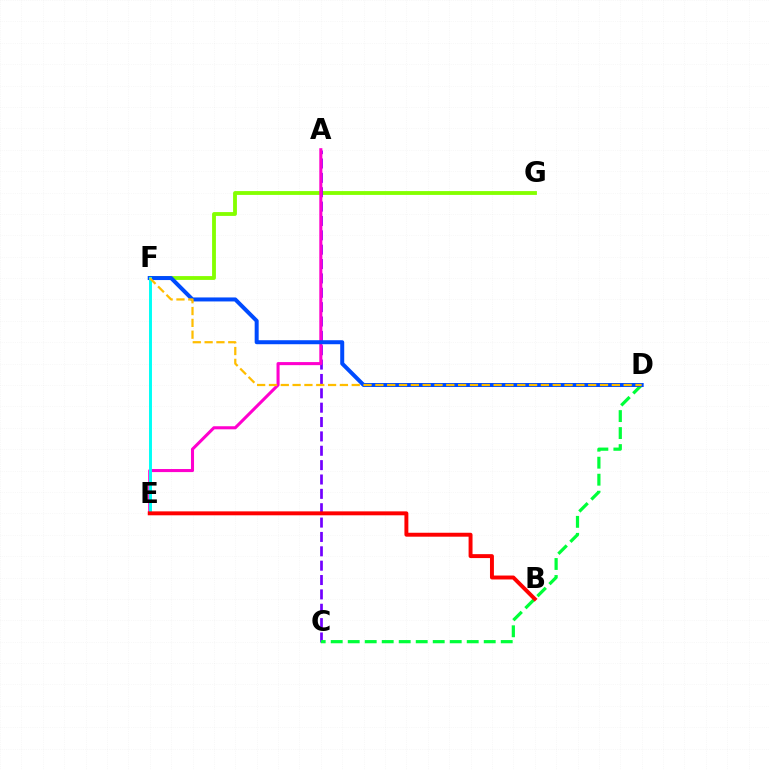{('F', 'G'): [{'color': '#84ff00', 'line_style': 'solid', 'thickness': 2.76}], ('A', 'C'): [{'color': '#7200ff', 'line_style': 'dashed', 'thickness': 1.95}], ('C', 'D'): [{'color': '#00ff39', 'line_style': 'dashed', 'thickness': 2.31}], ('A', 'E'): [{'color': '#ff00cf', 'line_style': 'solid', 'thickness': 2.21}], ('D', 'F'): [{'color': '#004bff', 'line_style': 'solid', 'thickness': 2.88}, {'color': '#ffbd00', 'line_style': 'dashed', 'thickness': 1.61}], ('E', 'F'): [{'color': '#00fff6', 'line_style': 'solid', 'thickness': 2.12}], ('B', 'E'): [{'color': '#ff0000', 'line_style': 'solid', 'thickness': 2.83}]}